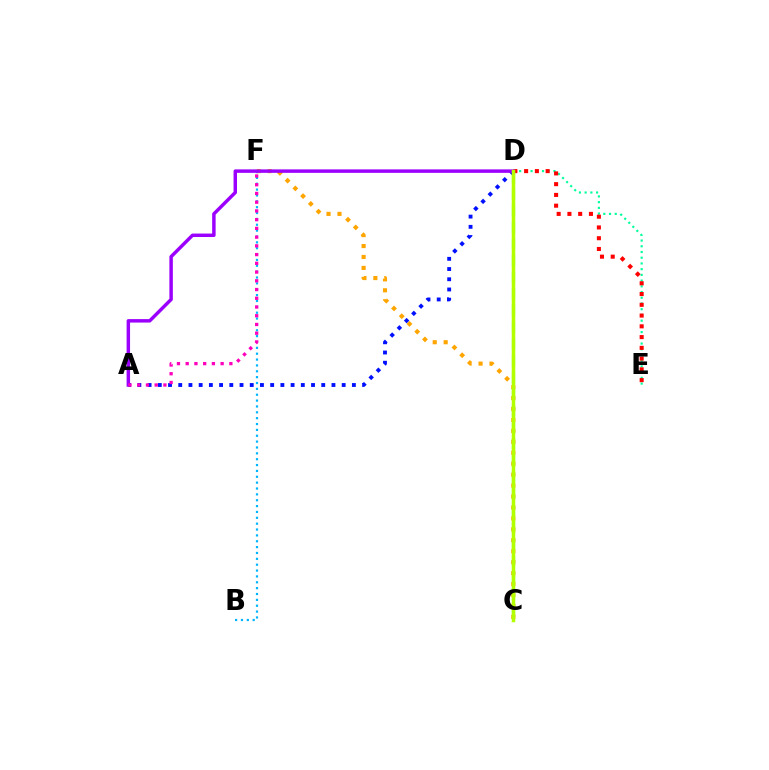{('C', 'F'): [{'color': '#ffa500', 'line_style': 'dotted', 'thickness': 2.97}], ('D', 'E'): [{'color': '#00ff9d', 'line_style': 'dotted', 'thickness': 1.55}, {'color': '#ff0000', 'line_style': 'dotted', 'thickness': 2.92}], ('A', 'D'): [{'color': '#0010ff', 'line_style': 'dotted', 'thickness': 2.78}, {'color': '#9b00ff', 'line_style': 'solid', 'thickness': 2.49}], ('C', 'D'): [{'color': '#08ff00', 'line_style': 'dashed', 'thickness': 2.26}, {'color': '#b3ff00', 'line_style': 'solid', 'thickness': 2.52}], ('B', 'F'): [{'color': '#00b5ff', 'line_style': 'dotted', 'thickness': 1.59}], ('A', 'F'): [{'color': '#ff00bd', 'line_style': 'dotted', 'thickness': 2.37}]}